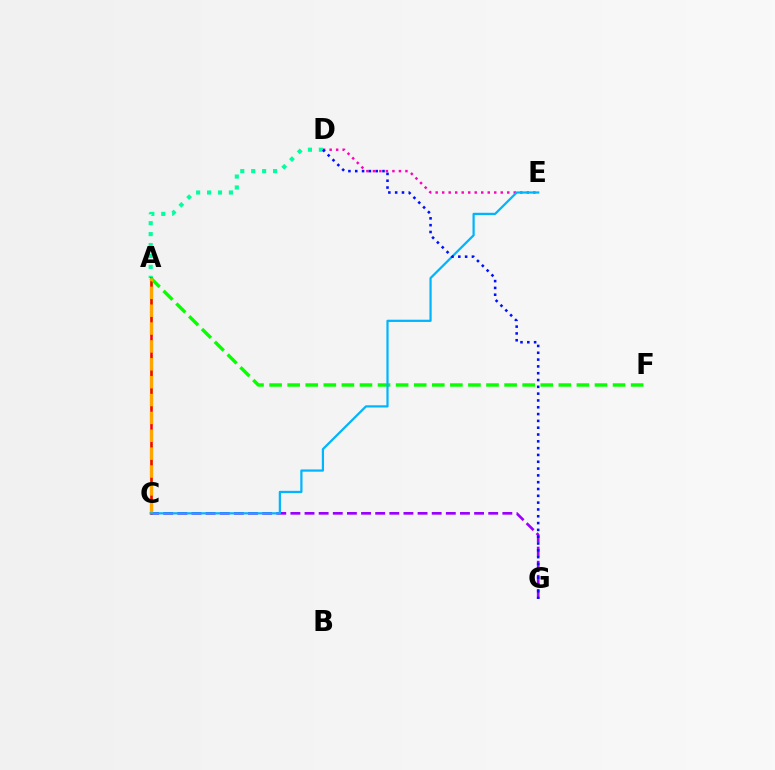{('D', 'E'): [{'color': '#ff00bd', 'line_style': 'dotted', 'thickness': 1.77}], ('C', 'G'): [{'color': '#9b00ff', 'line_style': 'dashed', 'thickness': 1.92}], ('A', 'D'): [{'color': '#00ff9d', 'line_style': 'dotted', 'thickness': 2.97}], ('A', 'C'): [{'color': '#b3ff00', 'line_style': 'dashed', 'thickness': 2.01}, {'color': '#ff0000', 'line_style': 'solid', 'thickness': 1.84}, {'color': '#ffa500', 'line_style': 'dashed', 'thickness': 2.43}], ('A', 'F'): [{'color': '#08ff00', 'line_style': 'dashed', 'thickness': 2.46}], ('C', 'E'): [{'color': '#00b5ff', 'line_style': 'solid', 'thickness': 1.61}], ('D', 'G'): [{'color': '#0010ff', 'line_style': 'dotted', 'thickness': 1.85}]}